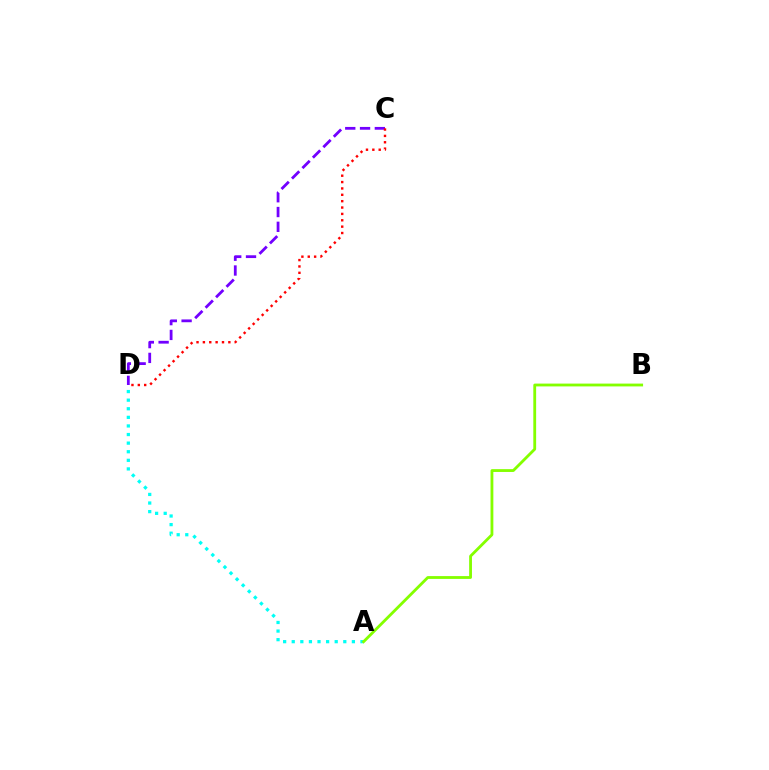{('C', 'D'): [{'color': '#7200ff', 'line_style': 'dashed', 'thickness': 2.01}, {'color': '#ff0000', 'line_style': 'dotted', 'thickness': 1.73}], ('A', 'D'): [{'color': '#00fff6', 'line_style': 'dotted', 'thickness': 2.33}], ('A', 'B'): [{'color': '#84ff00', 'line_style': 'solid', 'thickness': 2.03}]}